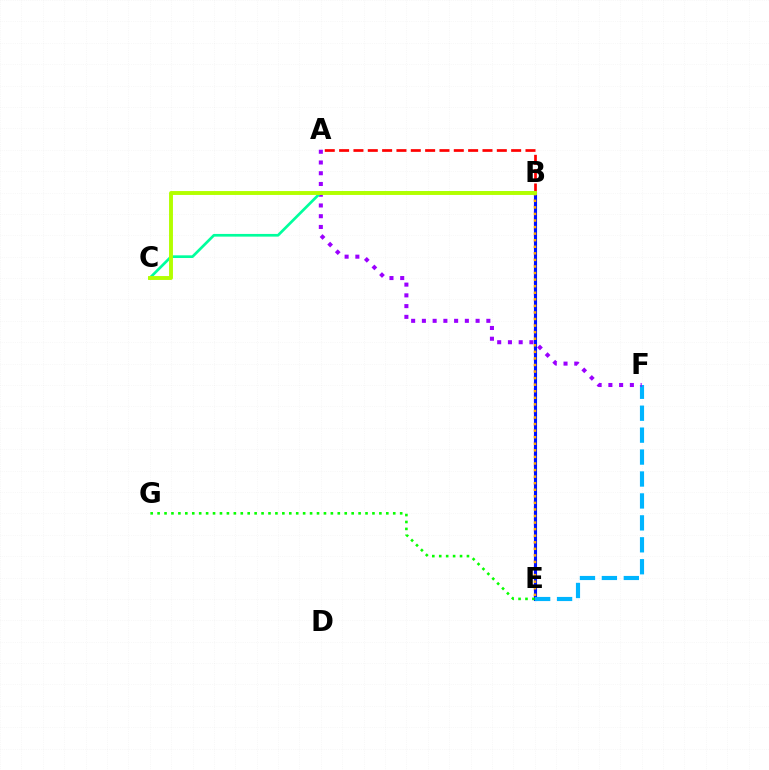{('B', 'E'): [{'color': '#ff00bd', 'line_style': 'dotted', 'thickness': 1.61}, {'color': '#0010ff', 'line_style': 'solid', 'thickness': 2.23}, {'color': '#ffa500', 'line_style': 'dotted', 'thickness': 1.78}], ('A', 'B'): [{'color': '#ff0000', 'line_style': 'dashed', 'thickness': 1.95}], ('E', 'G'): [{'color': '#08ff00', 'line_style': 'dotted', 'thickness': 1.88}], ('E', 'F'): [{'color': '#00b5ff', 'line_style': 'dashed', 'thickness': 2.98}], ('A', 'F'): [{'color': '#9b00ff', 'line_style': 'dotted', 'thickness': 2.92}], ('B', 'C'): [{'color': '#00ff9d', 'line_style': 'solid', 'thickness': 1.94}, {'color': '#b3ff00', 'line_style': 'solid', 'thickness': 2.81}]}